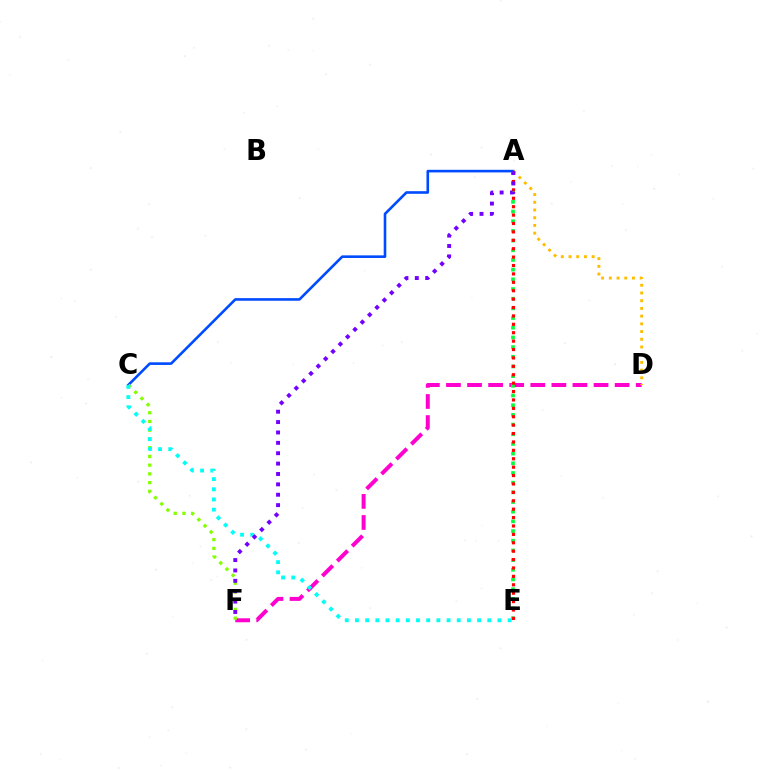{('D', 'F'): [{'color': '#ff00cf', 'line_style': 'dashed', 'thickness': 2.86}], ('A', 'E'): [{'color': '#00ff39', 'line_style': 'dotted', 'thickness': 2.63}, {'color': '#ff0000', 'line_style': 'dotted', 'thickness': 2.28}], ('A', 'C'): [{'color': '#004bff', 'line_style': 'solid', 'thickness': 1.88}], ('C', 'F'): [{'color': '#84ff00', 'line_style': 'dotted', 'thickness': 2.37}], ('A', 'D'): [{'color': '#ffbd00', 'line_style': 'dotted', 'thickness': 2.1}], ('C', 'E'): [{'color': '#00fff6', 'line_style': 'dotted', 'thickness': 2.77}], ('A', 'F'): [{'color': '#7200ff', 'line_style': 'dotted', 'thickness': 2.82}]}